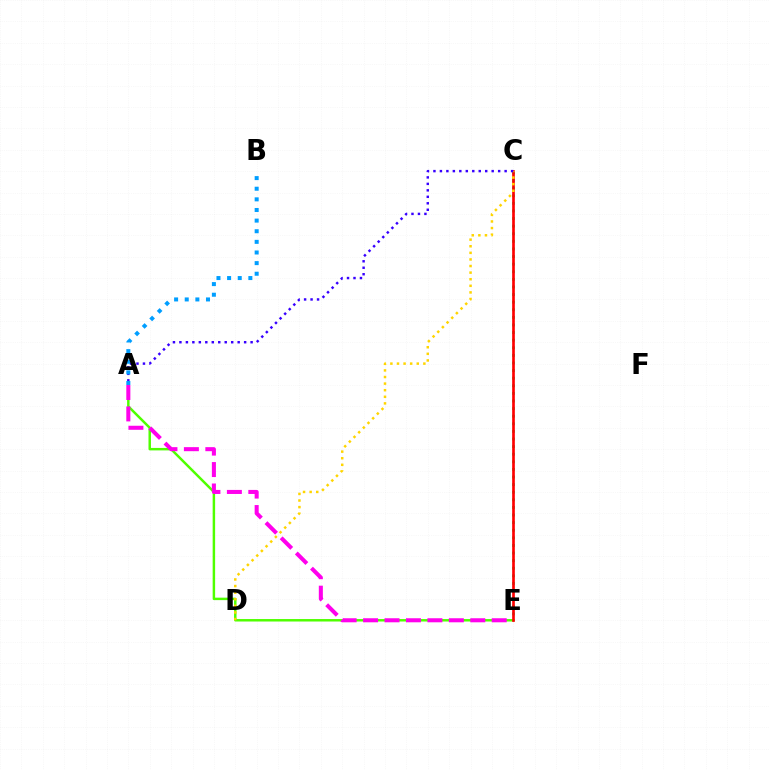{('A', 'E'): [{'color': '#4fff00', 'line_style': 'solid', 'thickness': 1.77}, {'color': '#ff00ed', 'line_style': 'dashed', 'thickness': 2.91}], ('C', 'E'): [{'color': '#00ff86', 'line_style': 'dotted', 'thickness': 2.07}, {'color': '#ff0000', 'line_style': 'solid', 'thickness': 1.92}], ('C', 'D'): [{'color': '#ffd500', 'line_style': 'dotted', 'thickness': 1.79}], ('A', 'C'): [{'color': '#3700ff', 'line_style': 'dotted', 'thickness': 1.76}], ('A', 'B'): [{'color': '#009eff', 'line_style': 'dotted', 'thickness': 2.89}]}